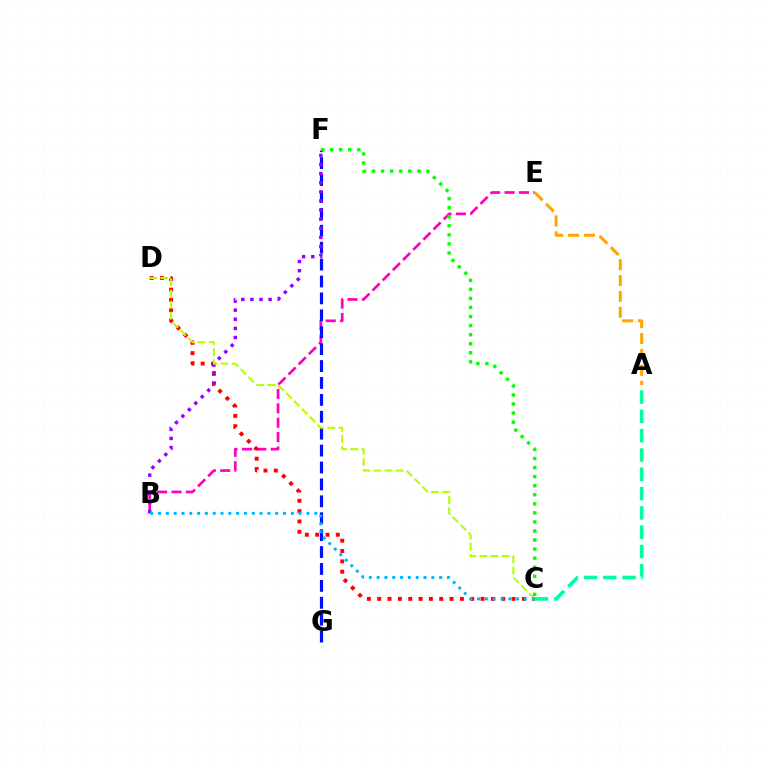{('B', 'E'): [{'color': '#ff00bd', 'line_style': 'dashed', 'thickness': 1.95}], ('A', 'E'): [{'color': '#ffa500', 'line_style': 'dashed', 'thickness': 2.16}], ('C', 'D'): [{'color': '#ff0000', 'line_style': 'dotted', 'thickness': 2.81}, {'color': '#b3ff00', 'line_style': 'dashed', 'thickness': 1.51}], ('F', 'G'): [{'color': '#0010ff', 'line_style': 'dashed', 'thickness': 2.3}], ('B', 'F'): [{'color': '#9b00ff', 'line_style': 'dotted', 'thickness': 2.48}], ('C', 'F'): [{'color': '#08ff00', 'line_style': 'dotted', 'thickness': 2.46}], ('B', 'C'): [{'color': '#00b5ff', 'line_style': 'dotted', 'thickness': 2.12}], ('A', 'C'): [{'color': '#00ff9d', 'line_style': 'dashed', 'thickness': 2.62}]}